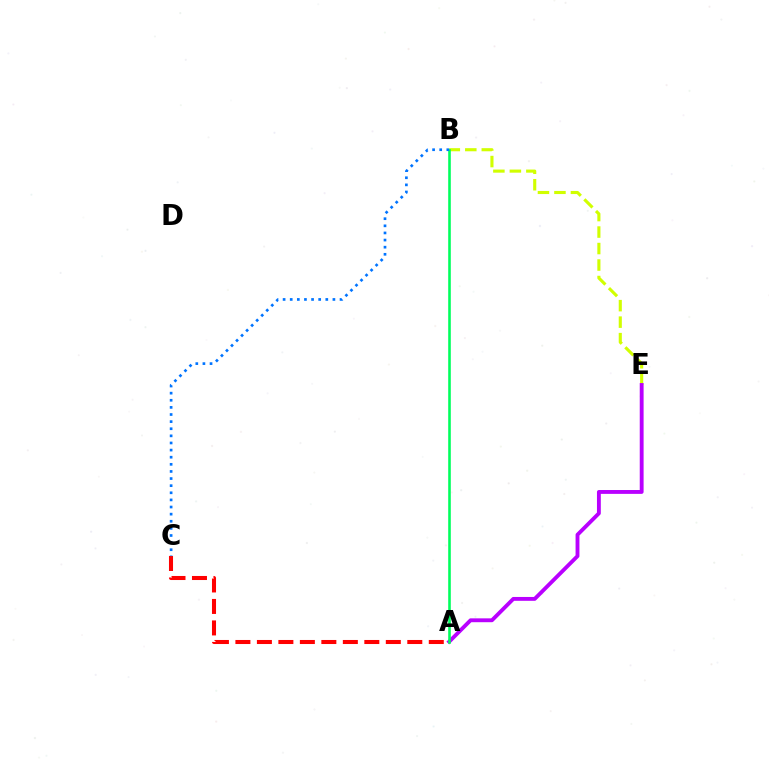{('B', 'E'): [{'color': '#d1ff00', 'line_style': 'dashed', 'thickness': 2.24}], ('A', 'E'): [{'color': '#b900ff', 'line_style': 'solid', 'thickness': 2.78}], ('A', 'C'): [{'color': '#ff0000', 'line_style': 'dashed', 'thickness': 2.92}], ('A', 'B'): [{'color': '#00ff5c', 'line_style': 'solid', 'thickness': 1.87}], ('B', 'C'): [{'color': '#0074ff', 'line_style': 'dotted', 'thickness': 1.93}]}